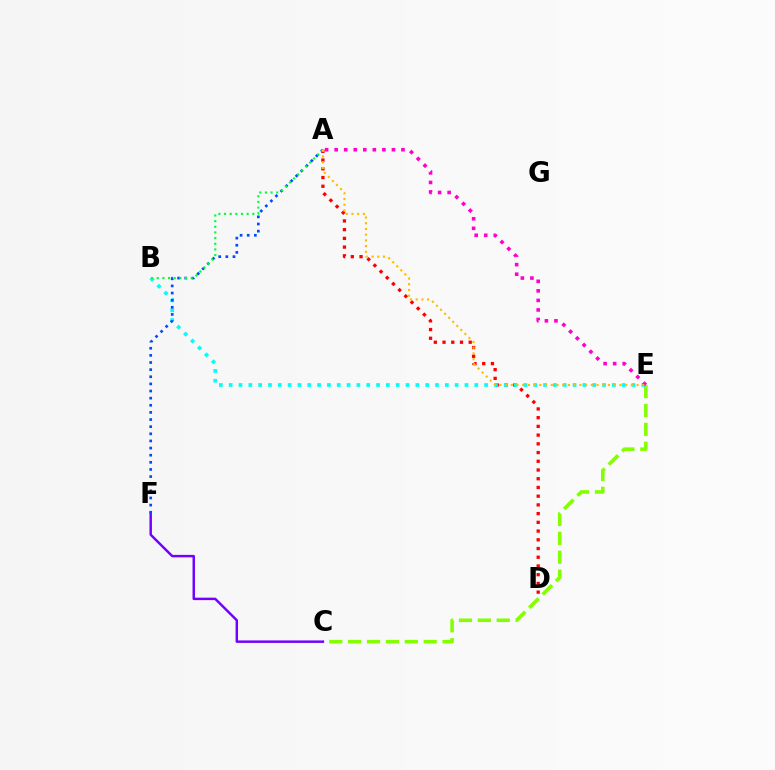{('A', 'D'): [{'color': '#ff0000', 'line_style': 'dotted', 'thickness': 2.37}], ('C', 'E'): [{'color': '#84ff00', 'line_style': 'dashed', 'thickness': 2.57}], ('C', 'F'): [{'color': '#7200ff', 'line_style': 'solid', 'thickness': 1.77}], ('B', 'E'): [{'color': '#00fff6', 'line_style': 'dotted', 'thickness': 2.67}], ('A', 'F'): [{'color': '#004bff', 'line_style': 'dotted', 'thickness': 1.94}], ('A', 'E'): [{'color': '#ff00cf', 'line_style': 'dotted', 'thickness': 2.59}, {'color': '#ffbd00', 'line_style': 'dotted', 'thickness': 1.55}], ('A', 'B'): [{'color': '#00ff39', 'line_style': 'dotted', 'thickness': 1.54}]}